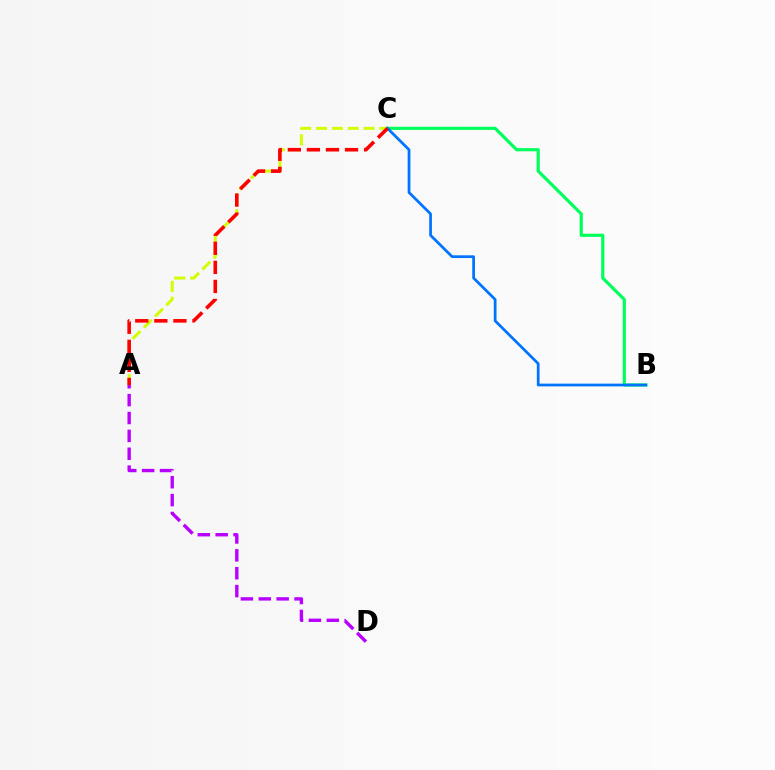{('B', 'C'): [{'color': '#00ff5c', 'line_style': 'solid', 'thickness': 2.28}, {'color': '#0074ff', 'line_style': 'solid', 'thickness': 1.97}], ('A', 'C'): [{'color': '#d1ff00', 'line_style': 'dashed', 'thickness': 2.15}, {'color': '#ff0000', 'line_style': 'dashed', 'thickness': 2.59}], ('A', 'D'): [{'color': '#b900ff', 'line_style': 'dashed', 'thickness': 2.43}]}